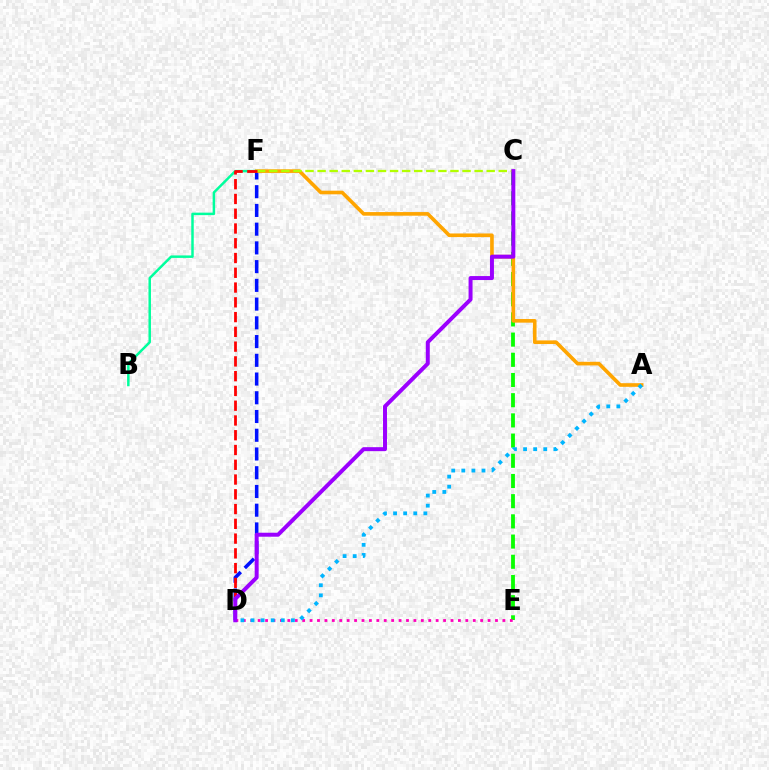{('C', 'E'): [{'color': '#08ff00', 'line_style': 'dashed', 'thickness': 2.74}], ('D', 'F'): [{'color': '#0010ff', 'line_style': 'dashed', 'thickness': 2.55}, {'color': '#ff0000', 'line_style': 'dashed', 'thickness': 2.01}], ('A', 'F'): [{'color': '#ffa500', 'line_style': 'solid', 'thickness': 2.61}], ('B', 'F'): [{'color': '#00ff9d', 'line_style': 'solid', 'thickness': 1.79}], ('C', 'F'): [{'color': '#b3ff00', 'line_style': 'dashed', 'thickness': 1.64}], ('D', 'E'): [{'color': '#ff00bd', 'line_style': 'dotted', 'thickness': 2.02}], ('C', 'D'): [{'color': '#9b00ff', 'line_style': 'solid', 'thickness': 2.86}], ('A', 'D'): [{'color': '#00b5ff', 'line_style': 'dotted', 'thickness': 2.74}]}